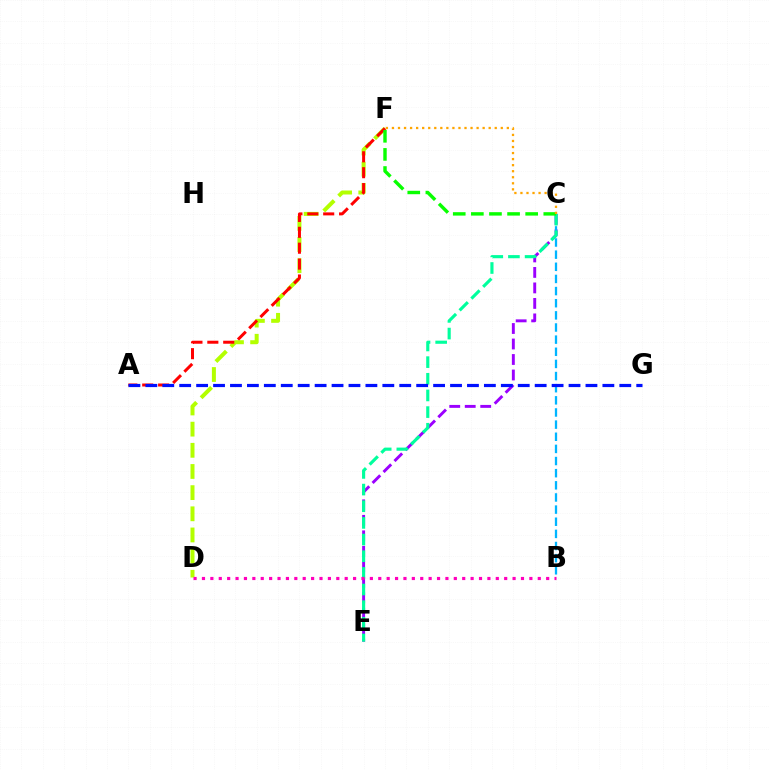{('D', 'F'): [{'color': '#b3ff00', 'line_style': 'dashed', 'thickness': 2.88}], ('C', 'E'): [{'color': '#9b00ff', 'line_style': 'dashed', 'thickness': 2.1}, {'color': '#00ff9d', 'line_style': 'dashed', 'thickness': 2.26}], ('A', 'F'): [{'color': '#ff0000', 'line_style': 'dashed', 'thickness': 2.16}], ('B', 'C'): [{'color': '#00b5ff', 'line_style': 'dashed', 'thickness': 1.65}], ('B', 'D'): [{'color': '#ff00bd', 'line_style': 'dotted', 'thickness': 2.28}], ('A', 'G'): [{'color': '#0010ff', 'line_style': 'dashed', 'thickness': 2.3}], ('C', 'F'): [{'color': '#08ff00', 'line_style': 'dashed', 'thickness': 2.46}, {'color': '#ffa500', 'line_style': 'dotted', 'thickness': 1.64}]}